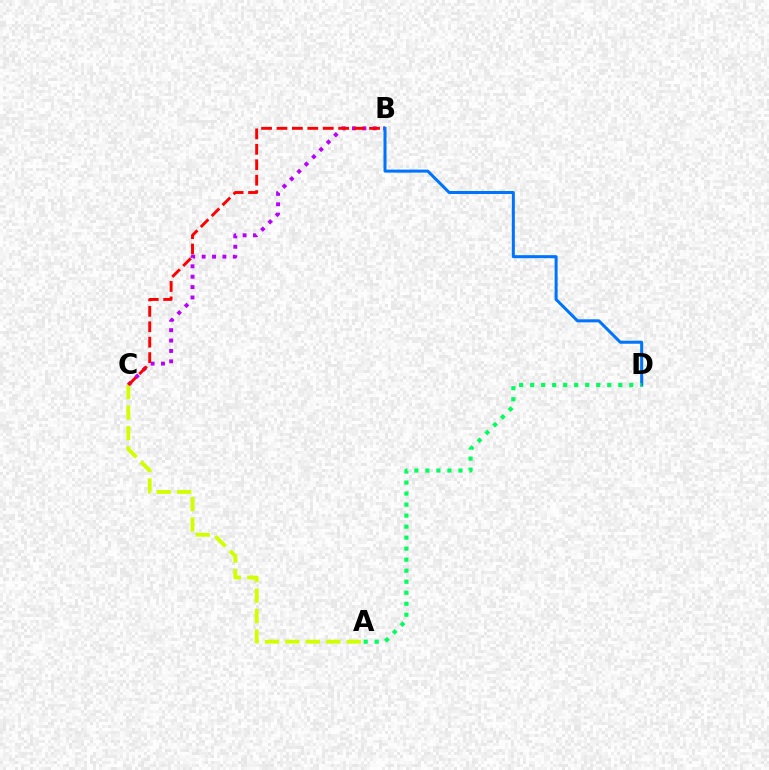{('B', 'C'): [{'color': '#b900ff', 'line_style': 'dotted', 'thickness': 2.82}, {'color': '#ff0000', 'line_style': 'dashed', 'thickness': 2.1}], ('A', 'C'): [{'color': '#d1ff00', 'line_style': 'dashed', 'thickness': 2.78}], ('B', 'D'): [{'color': '#0074ff', 'line_style': 'solid', 'thickness': 2.18}], ('A', 'D'): [{'color': '#00ff5c', 'line_style': 'dotted', 'thickness': 2.99}]}